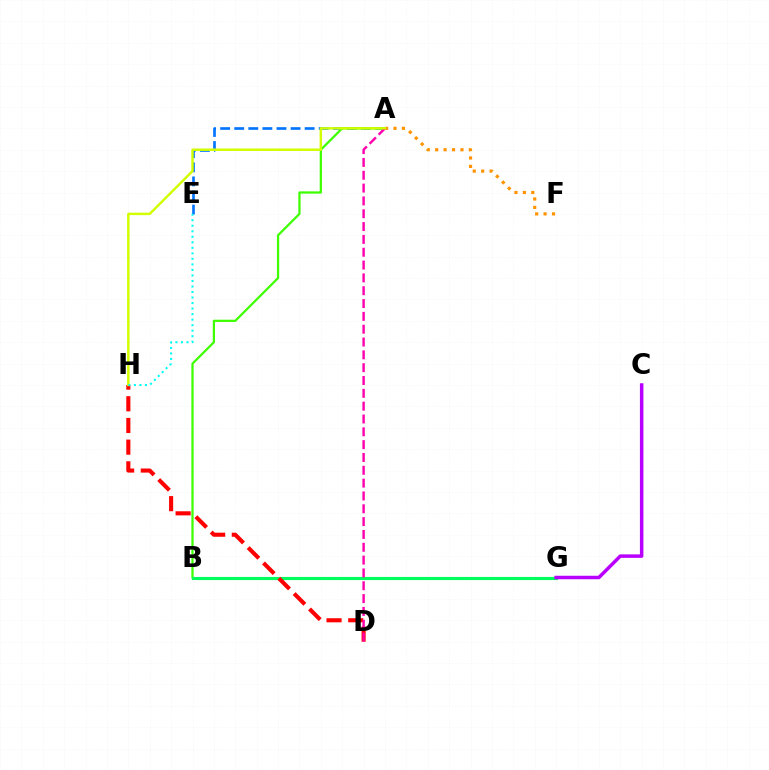{('A', 'E'): [{'color': '#0074ff', 'line_style': 'dashed', 'thickness': 1.91}], ('B', 'G'): [{'color': '#2500ff', 'line_style': 'dashed', 'thickness': 2.07}, {'color': '#00ff5c', 'line_style': 'solid', 'thickness': 2.24}], ('A', 'B'): [{'color': '#3dff00', 'line_style': 'solid', 'thickness': 1.61}], ('C', 'G'): [{'color': '#b900ff', 'line_style': 'solid', 'thickness': 2.51}], ('A', 'F'): [{'color': '#ff9400', 'line_style': 'dotted', 'thickness': 2.29}], ('D', 'H'): [{'color': '#ff0000', 'line_style': 'dashed', 'thickness': 2.95}], ('A', 'D'): [{'color': '#ff00ac', 'line_style': 'dashed', 'thickness': 1.74}], ('A', 'H'): [{'color': '#d1ff00', 'line_style': 'solid', 'thickness': 1.77}], ('E', 'H'): [{'color': '#00fff6', 'line_style': 'dotted', 'thickness': 1.5}]}